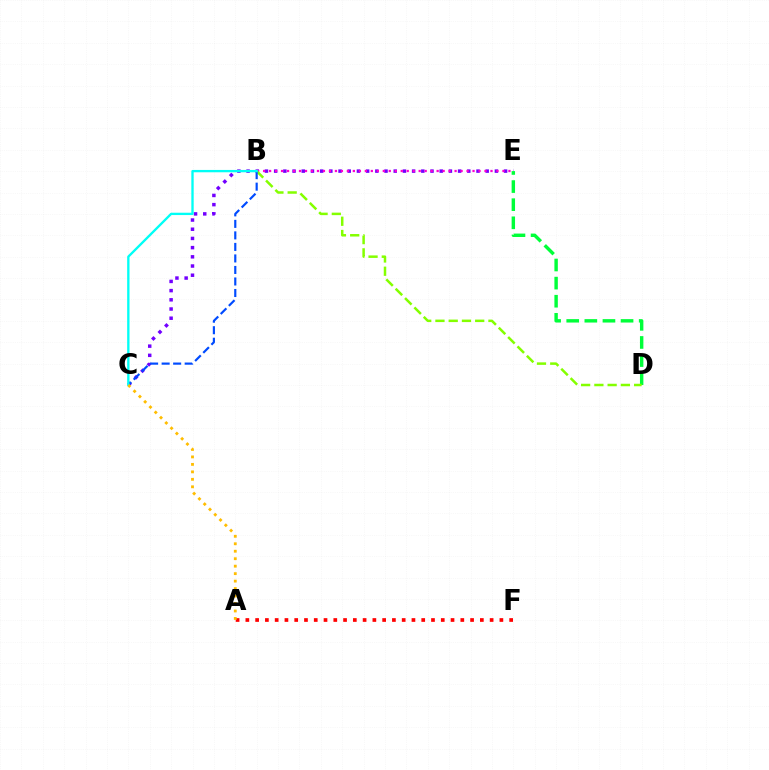{('C', 'E'): [{'color': '#7200ff', 'line_style': 'dotted', 'thickness': 2.5}], ('D', 'E'): [{'color': '#00ff39', 'line_style': 'dashed', 'thickness': 2.46}], ('B', 'E'): [{'color': '#ff00cf', 'line_style': 'dotted', 'thickness': 1.63}], ('B', 'D'): [{'color': '#84ff00', 'line_style': 'dashed', 'thickness': 1.8}], ('B', 'C'): [{'color': '#004bff', 'line_style': 'dashed', 'thickness': 1.57}, {'color': '#00fff6', 'line_style': 'solid', 'thickness': 1.68}], ('A', 'F'): [{'color': '#ff0000', 'line_style': 'dotted', 'thickness': 2.65}], ('A', 'C'): [{'color': '#ffbd00', 'line_style': 'dotted', 'thickness': 2.03}]}